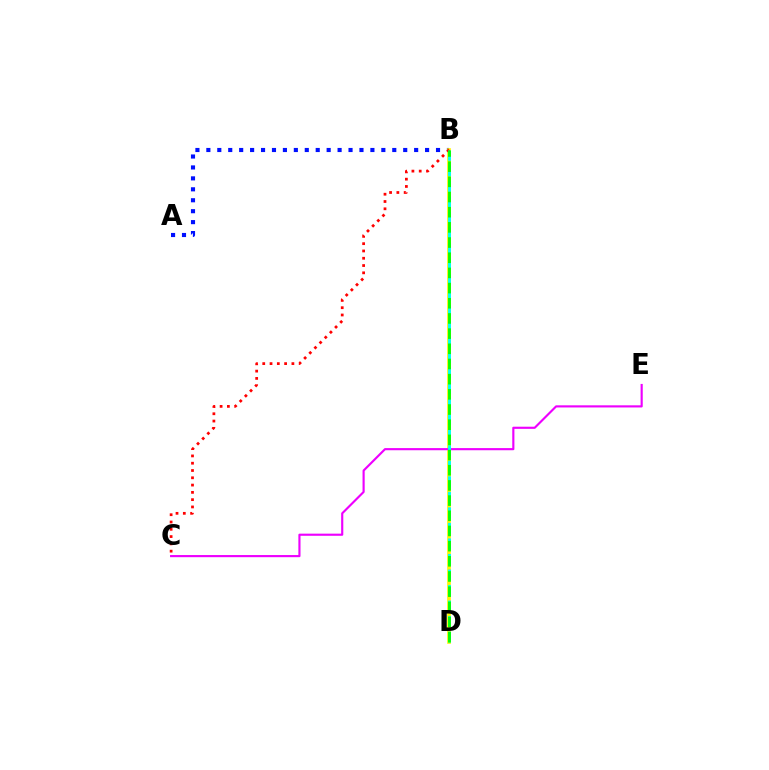{('A', 'B'): [{'color': '#0010ff', 'line_style': 'dotted', 'thickness': 2.97}], ('B', 'D'): [{'color': '#fcf500', 'line_style': 'solid', 'thickness': 2.63}, {'color': '#00fff6', 'line_style': 'dashed', 'thickness': 2.11}, {'color': '#08ff00', 'line_style': 'dashed', 'thickness': 2.06}], ('B', 'C'): [{'color': '#ff0000', 'line_style': 'dotted', 'thickness': 1.98}], ('C', 'E'): [{'color': '#ee00ff', 'line_style': 'solid', 'thickness': 1.54}]}